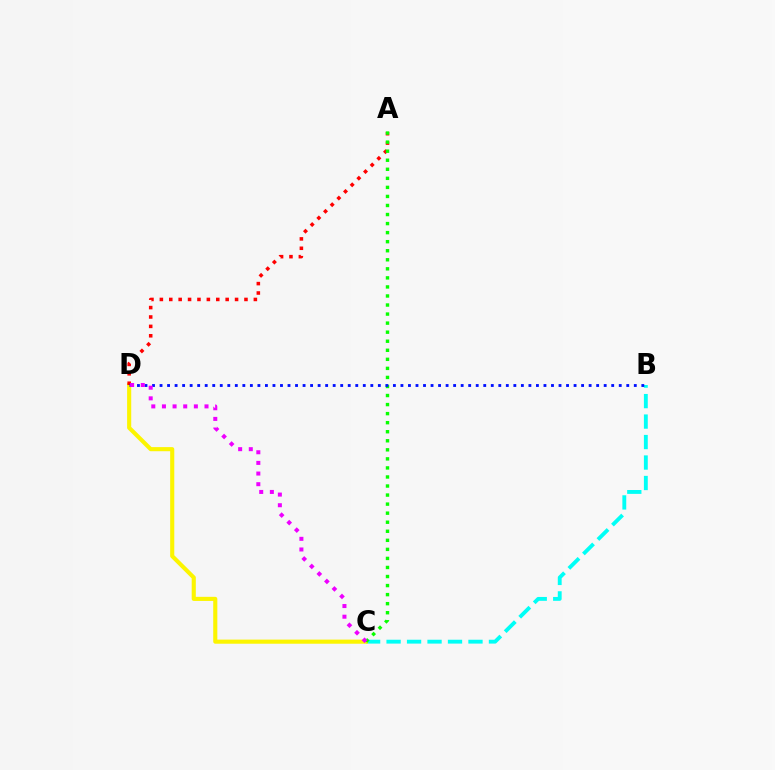{('B', 'C'): [{'color': '#00fff6', 'line_style': 'dashed', 'thickness': 2.78}], ('C', 'D'): [{'color': '#fcf500', 'line_style': 'solid', 'thickness': 2.96}, {'color': '#ee00ff', 'line_style': 'dotted', 'thickness': 2.89}], ('A', 'D'): [{'color': '#ff0000', 'line_style': 'dotted', 'thickness': 2.55}], ('A', 'C'): [{'color': '#08ff00', 'line_style': 'dotted', 'thickness': 2.46}], ('B', 'D'): [{'color': '#0010ff', 'line_style': 'dotted', 'thickness': 2.05}]}